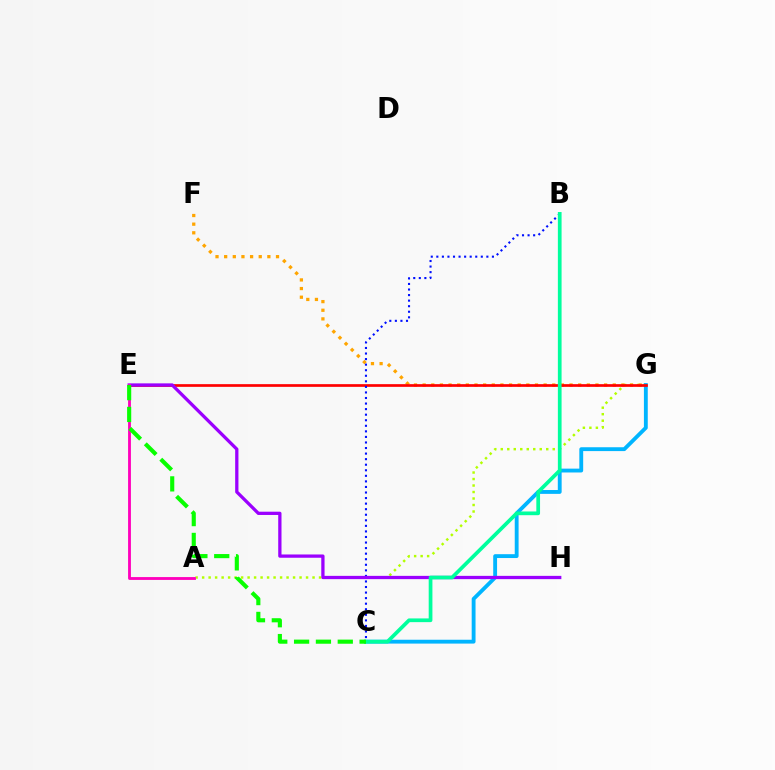{('A', 'G'): [{'color': '#b3ff00', 'line_style': 'dotted', 'thickness': 1.76}], ('C', 'G'): [{'color': '#00b5ff', 'line_style': 'solid', 'thickness': 2.77}], ('F', 'G'): [{'color': '#ffa500', 'line_style': 'dotted', 'thickness': 2.35}], ('E', 'G'): [{'color': '#ff0000', 'line_style': 'solid', 'thickness': 1.94}], ('B', 'C'): [{'color': '#0010ff', 'line_style': 'dotted', 'thickness': 1.51}, {'color': '#00ff9d', 'line_style': 'solid', 'thickness': 2.68}], ('E', 'H'): [{'color': '#9b00ff', 'line_style': 'solid', 'thickness': 2.36}], ('A', 'E'): [{'color': '#ff00bd', 'line_style': 'solid', 'thickness': 2.05}], ('C', 'E'): [{'color': '#08ff00', 'line_style': 'dashed', 'thickness': 2.97}]}